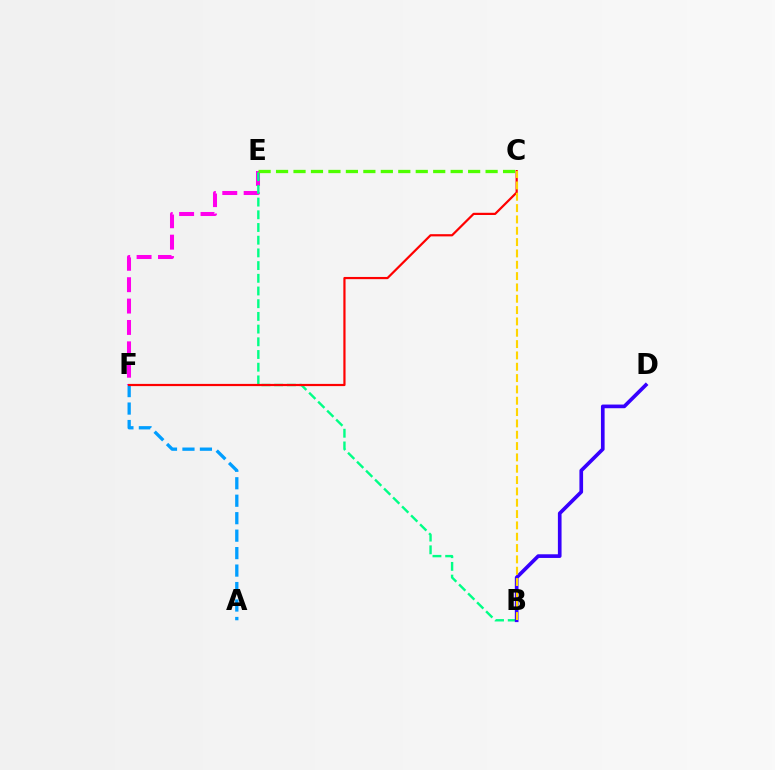{('E', 'F'): [{'color': '#ff00ed', 'line_style': 'dashed', 'thickness': 2.9}], ('A', 'F'): [{'color': '#009eff', 'line_style': 'dashed', 'thickness': 2.37}], ('B', 'E'): [{'color': '#00ff86', 'line_style': 'dashed', 'thickness': 1.73}], ('B', 'D'): [{'color': '#3700ff', 'line_style': 'solid', 'thickness': 2.64}], ('C', 'F'): [{'color': '#ff0000', 'line_style': 'solid', 'thickness': 1.59}], ('B', 'C'): [{'color': '#ffd500', 'line_style': 'dashed', 'thickness': 1.54}], ('C', 'E'): [{'color': '#4fff00', 'line_style': 'dashed', 'thickness': 2.37}]}